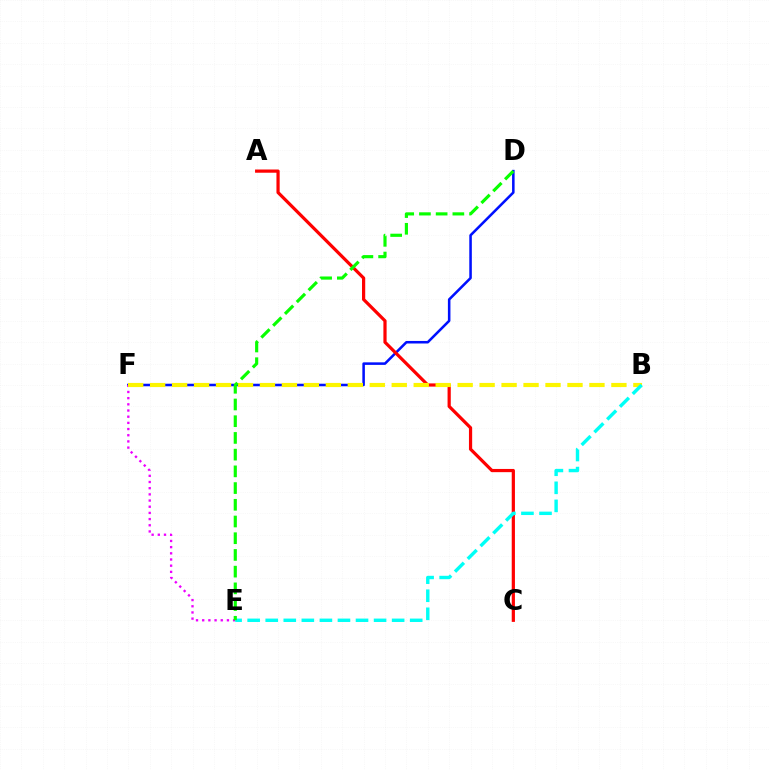{('D', 'F'): [{'color': '#0010ff', 'line_style': 'solid', 'thickness': 1.83}], ('E', 'F'): [{'color': '#ee00ff', 'line_style': 'dotted', 'thickness': 1.68}], ('A', 'C'): [{'color': '#ff0000', 'line_style': 'solid', 'thickness': 2.31}], ('B', 'F'): [{'color': '#fcf500', 'line_style': 'dashed', 'thickness': 2.98}], ('B', 'E'): [{'color': '#00fff6', 'line_style': 'dashed', 'thickness': 2.45}], ('D', 'E'): [{'color': '#08ff00', 'line_style': 'dashed', 'thickness': 2.27}]}